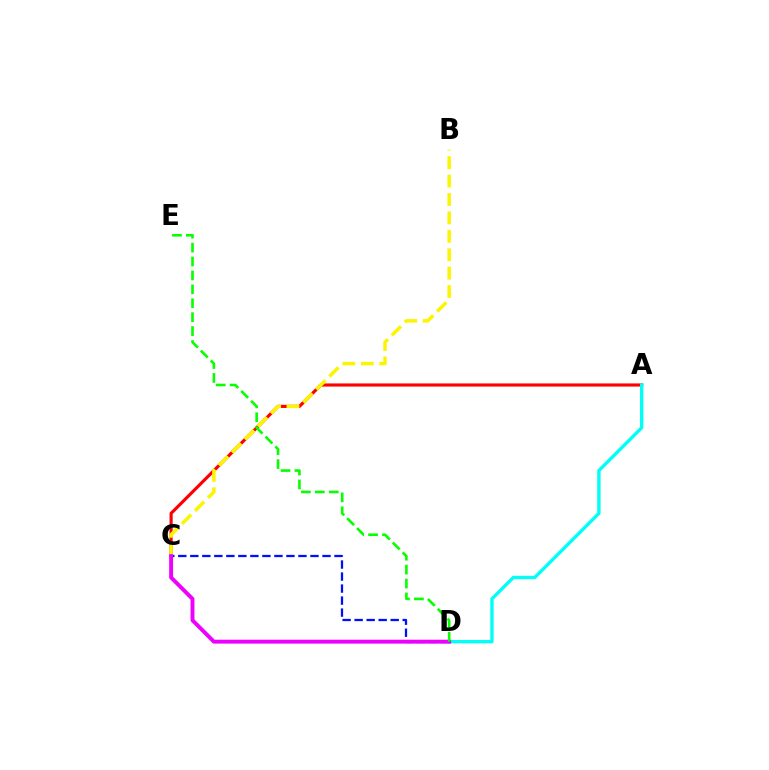{('C', 'D'): [{'color': '#0010ff', 'line_style': 'dashed', 'thickness': 1.63}, {'color': '#ee00ff', 'line_style': 'solid', 'thickness': 2.82}], ('A', 'C'): [{'color': '#ff0000', 'line_style': 'solid', 'thickness': 2.27}], ('B', 'C'): [{'color': '#fcf500', 'line_style': 'dashed', 'thickness': 2.5}], ('A', 'D'): [{'color': '#00fff6', 'line_style': 'solid', 'thickness': 2.43}], ('D', 'E'): [{'color': '#08ff00', 'line_style': 'dashed', 'thickness': 1.89}]}